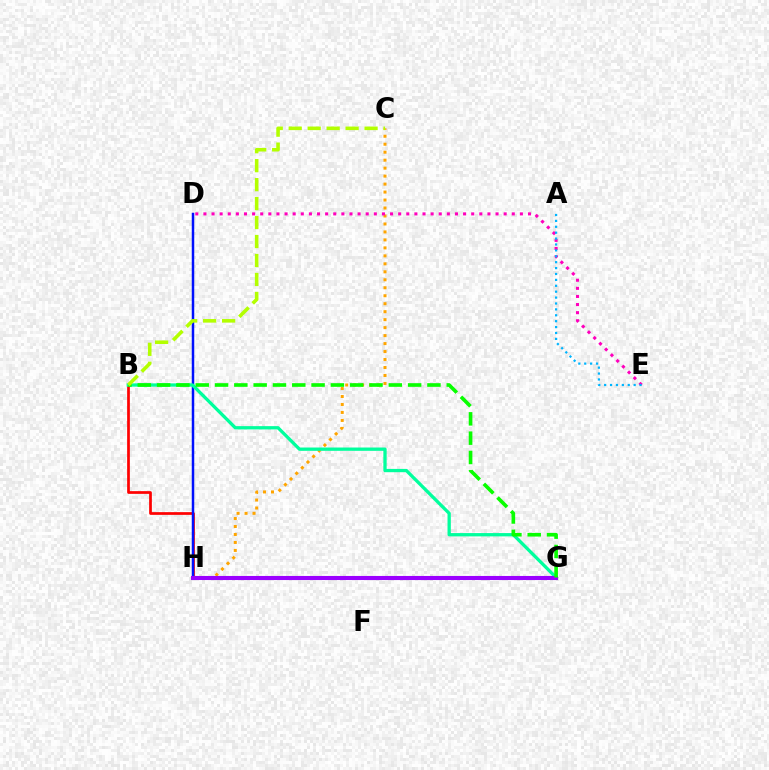{('C', 'H'): [{'color': '#ffa500', 'line_style': 'dotted', 'thickness': 2.17}], ('B', 'H'): [{'color': '#ff0000', 'line_style': 'solid', 'thickness': 1.96}], ('D', 'H'): [{'color': '#0010ff', 'line_style': 'solid', 'thickness': 1.79}], ('B', 'G'): [{'color': '#00ff9d', 'line_style': 'solid', 'thickness': 2.37}, {'color': '#08ff00', 'line_style': 'dashed', 'thickness': 2.62}], ('D', 'E'): [{'color': '#ff00bd', 'line_style': 'dotted', 'thickness': 2.2}], ('G', 'H'): [{'color': '#9b00ff', 'line_style': 'solid', 'thickness': 2.93}], ('A', 'E'): [{'color': '#00b5ff', 'line_style': 'dotted', 'thickness': 1.6}], ('B', 'C'): [{'color': '#b3ff00', 'line_style': 'dashed', 'thickness': 2.58}]}